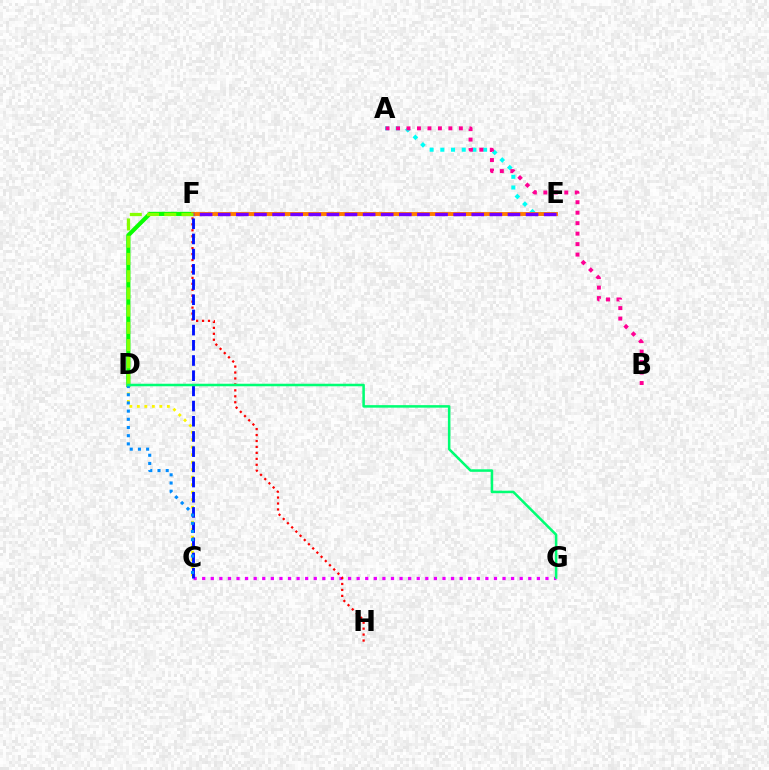{('A', 'E'): [{'color': '#00fff6', 'line_style': 'dotted', 'thickness': 2.91}], ('C', 'G'): [{'color': '#ee00ff', 'line_style': 'dotted', 'thickness': 2.33}], ('F', 'H'): [{'color': '#ff0000', 'line_style': 'dotted', 'thickness': 1.62}], ('D', 'F'): [{'color': '#08ff00', 'line_style': 'solid', 'thickness': 2.98}, {'color': '#84ff00', 'line_style': 'dashed', 'thickness': 2.34}], ('C', 'D'): [{'color': '#fcf500', 'line_style': 'dotted', 'thickness': 2.04}, {'color': '#008cff', 'line_style': 'dotted', 'thickness': 2.23}], ('E', 'F'): [{'color': '#ff7c00', 'line_style': 'solid', 'thickness': 2.8}, {'color': '#7200ff', 'line_style': 'dashed', 'thickness': 2.46}], ('C', 'F'): [{'color': '#0010ff', 'line_style': 'dashed', 'thickness': 2.06}], ('A', 'B'): [{'color': '#ff0094', 'line_style': 'dotted', 'thickness': 2.85}], ('D', 'G'): [{'color': '#00ff74', 'line_style': 'solid', 'thickness': 1.82}]}